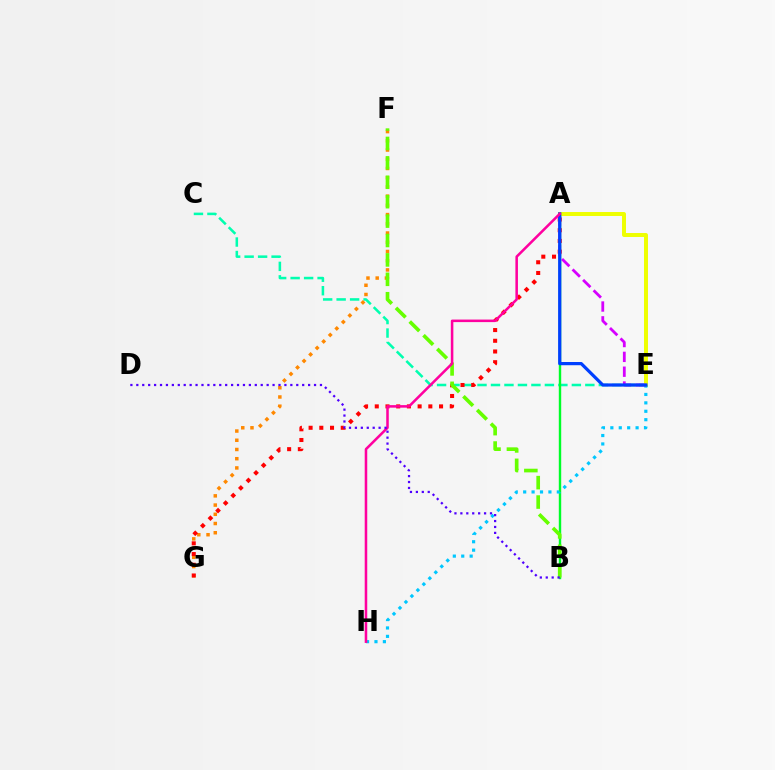{('C', 'E'): [{'color': '#00ffaf', 'line_style': 'dashed', 'thickness': 1.83}], ('A', 'B'): [{'color': '#00ff27', 'line_style': 'solid', 'thickness': 1.73}], ('F', 'G'): [{'color': '#ff8800', 'line_style': 'dotted', 'thickness': 2.51}], ('A', 'E'): [{'color': '#eeff00', 'line_style': 'solid', 'thickness': 2.85}, {'color': '#d600ff', 'line_style': 'dashed', 'thickness': 2.01}, {'color': '#003fff', 'line_style': 'solid', 'thickness': 2.31}], ('E', 'H'): [{'color': '#00c7ff', 'line_style': 'dotted', 'thickness': 2.29}], ('A', 'G'): [{'color': '#ff0000', 'line_style': 'dotted', 'thickness': 2.91}], ('B', 'F'): [{'color': '#66ff00', 'line_style': 'dashed', 'thickness': 2.64}], ('A', 'H'): [{'color': '#ff00a0', 'line_style': 'solid', 'thickness': 1.83}], ('B', 'D'): [{'color': '#4f00ff', 'line_style': 'dotted', 'thickness': 1.61}]}